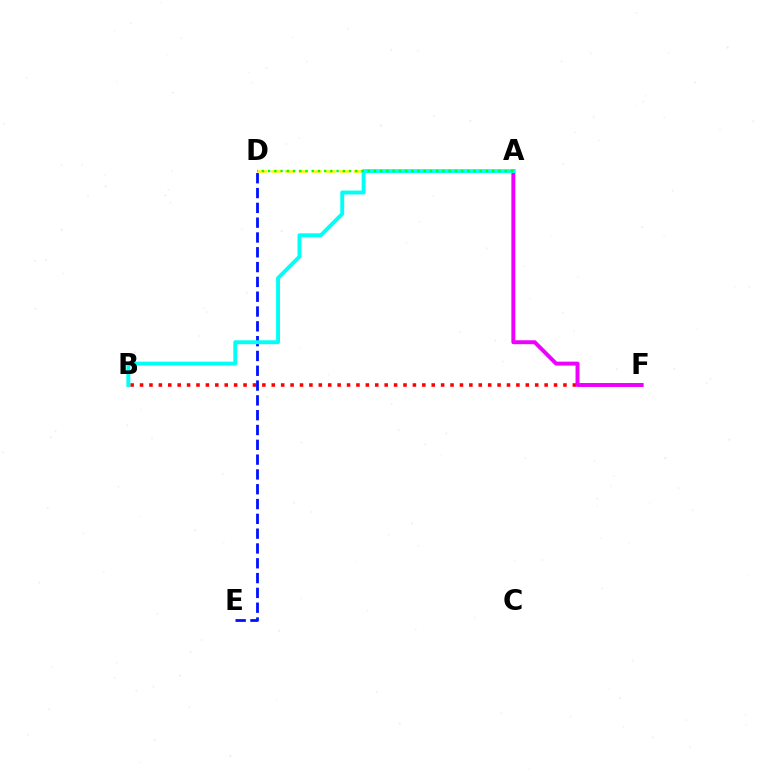{('B', 'F'): [{'color': '#ff0000', 'line_style': 'dotted', 'thickness': 2.56}], ('A', 'D'): [{'color': '#fcf500', 'line_style': 'dashed', 'thickness': 1.86}, {'color': '#08ff00', 'line_style': 'dotted', 'thickness': 1.69}], ('A', 'F'): [{'color': '#ee00ff', 'line_style': 'solid', 'thickness': 2.84}], ('D', 'E'): [{'color': '#0010ff', 'line_style': 'dashed', 'thickness': 2.01}], ('A', 'B'): [{'color': '#00fff6', 'line_style': 'solid', 'thickness': 2.82}]}